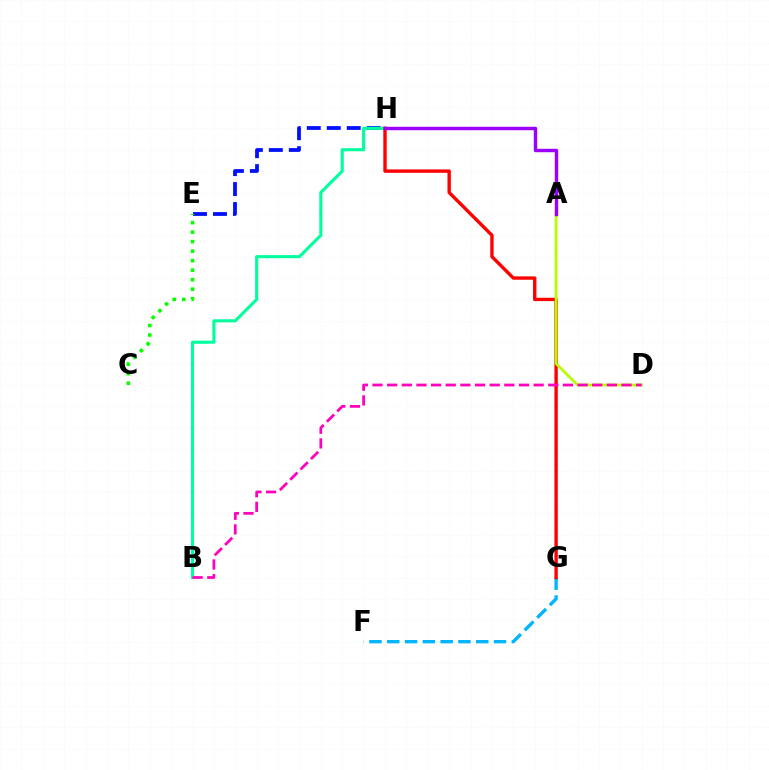{('F', 'G'): [{'color': '#00b5ff', 'line_style': 'dashed', 'thickness': 2.42}], ('A', 'G'): [{'color': '#ffa500', 'line_style': 'dashed', 'thickness': 1.51}], ('E', 'H'): [{'color': '#0010ff', 'line_style': 'dashed', 'thickness': 2.71}], ('C', 'E'): [{'color': '#08ff00', 'line_style': 'dotted', 'thickness': 2.58}], ('B', 'H'): [{'color': '#00ff9d', 'line_style': 'solid', 'thickness': 2.23}], ('G', 'H'): [{'color': '#ff0000', 'line_style': 'solid', 'thickness': 2.43}], ('A', 'D'): [{'color': '#b3ff00', 'line_style': 'solid', 'thickness': 1.99}], ('B', 'D'): [{'color': '#ff00bd', 'line_style': 'dashed', 'thickness': 1.99}], ('A', 'H'): [{'color': '#9b00ff', 'line_style': 'solid', 'thickness': 2.48}]}